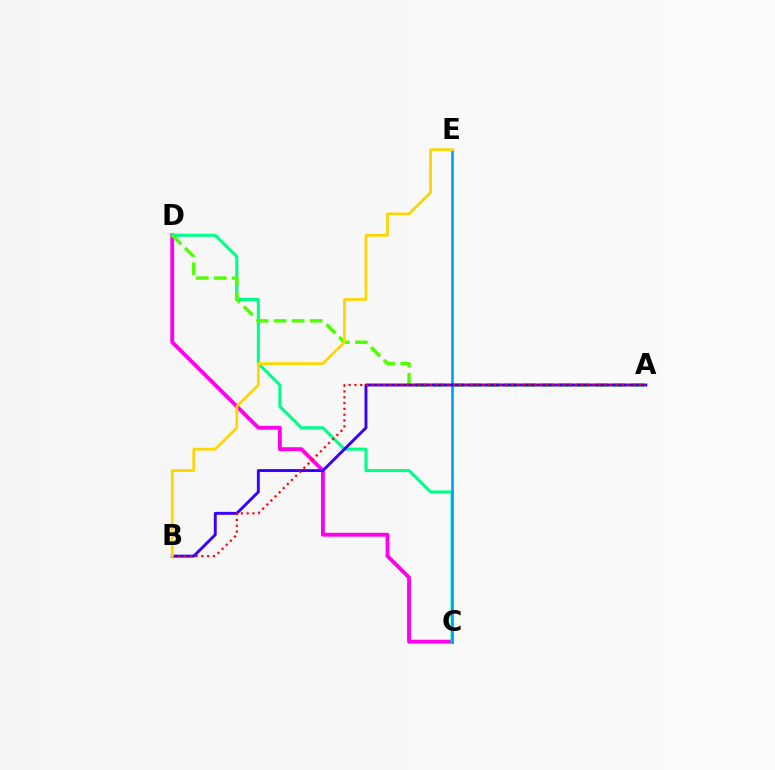{('C', 'D'): [{'color': '#ff00ed', 'line_style': 'solid', 'thickness': 2.78}, {'color': '#00ff86', 'line_style': 'solid', 'thickness': 2.2}], ('A', 'D'): [{'color': '#4fff00', 'line_style': 'dashed', 'thickness': 2.45}], ('C', 'E'): [{'color': '#009eff', 'line_style': 'solid', 'thickness': 1.88}], ('A', 'B'): [{'color': '#3700ff', 'line_style': 'solid', 'thickness': 2.1}, {'color': '#ff0000', 'line_style': 'dotted', 'thickness': 1.58}], ('B', 'E'): [{'color': '#ffd500', 'line_style': 'solid', 'thickness': 1.97}]}